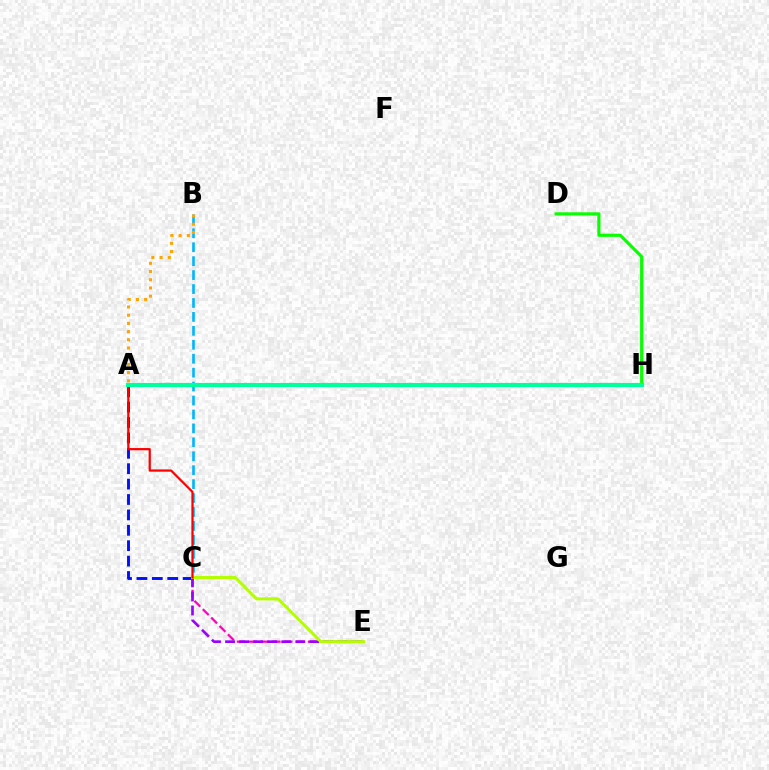{('A', 'C'): [{'color': '#0010ff', 'line_style': 'dashed', 'thickness': 2.09}, {'color': '#ff0000', 'line_style': 'solid', 'thickness': 1.61}], ('B', 'C'): [{'color': '#00b5ff', 'line_style': 'dashed', 'thickness': 1.89}], ('C', 'E'): [{'color': '#ff00bd', 'line_style': 'dashed', 'thickness': 1.61}, {'color': '#9b00ff', 'line_style': 'dashed', 'thickness': 1.91}, {'color': '#b3ff00', 'line_style': 'solid', 'thickness': 2.18}], ('A', 'B'): [{'color': '#ffa500', 'line_style': 'dotted', 'thickness': 2.23}], ('D', 'H'): [{'color': '#08ff00', 'line_style': 'solid', 'thickness': 2.27}], ('A', 'H'): [{'color': '#00ff9d', 'line_style': 'solid', 'thickness': 3.0}]}